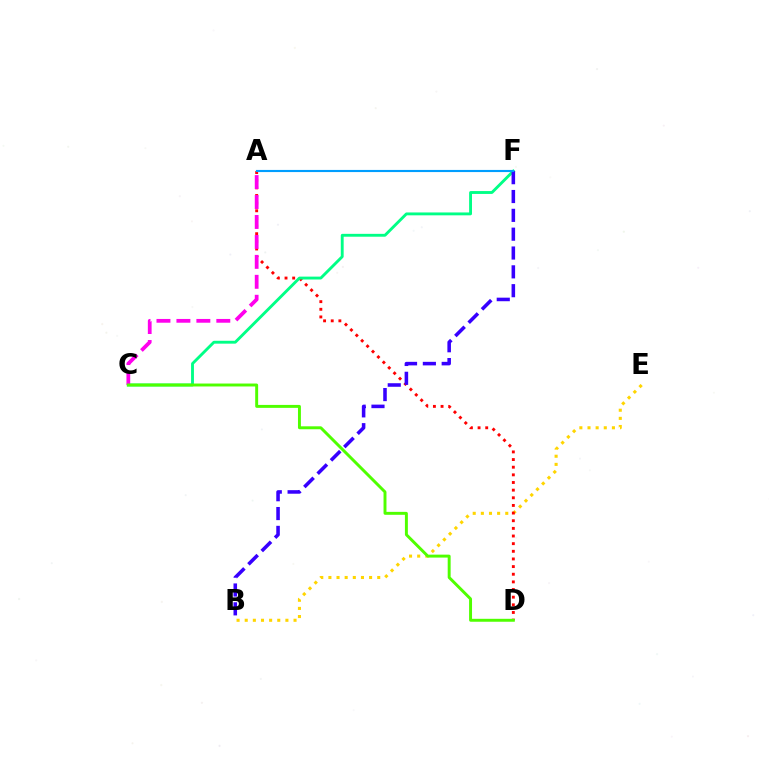{('B', 'E'): [{'color': '#ffd500', 'line_style': 'dotted', 'thickness': 2.21}], ('A', 'D'): [{'color': '#ff0000', 'line_style': 'dotted', 'thickness': 2.08}], ('C', 'F'): [{'color': '#00ff86', 'line_style': 'solid', 'thickness': 2.07}], ('A', 'C'): [{'color': '#ff00ed', 'line_style': 'dashed', 'thickness': 2.71}], ('B', 'F'): [{'color': '#3700ff', 'line_style': 'dashed', 'thickness': 2.56}], ('A', 'F'): [{'color': '#009eff', 'line_style': 'solid', 'thickness': 1.54}], ('C', 'D'): [{'color': '#4fff00', 'line_style': 'solid', 'thickness': 2.12}]}